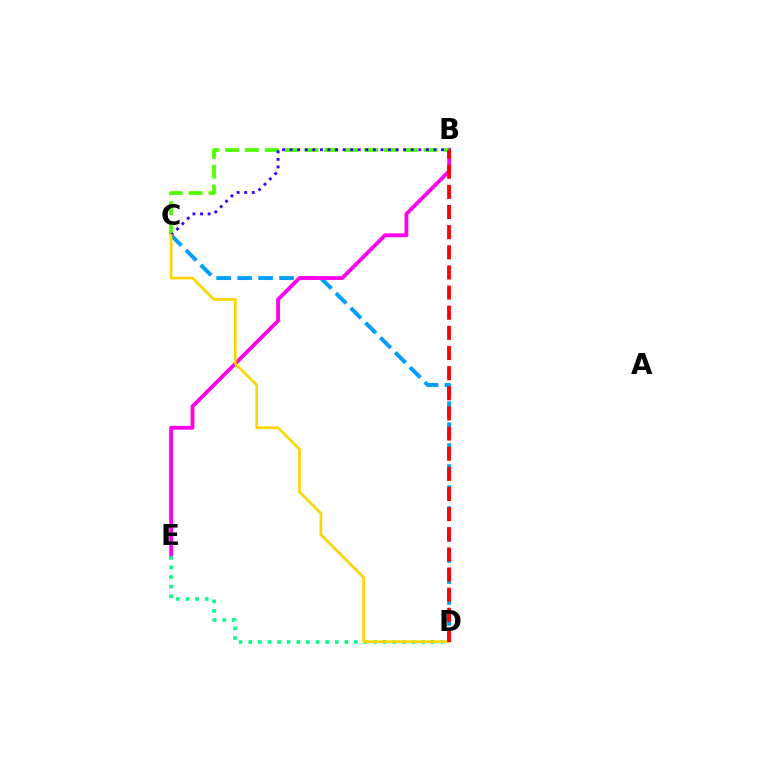{('C', 'D'): [{'color': '#009eff', 'line_style': 'dashed', 'thickness': 2.85}, {'color': '#ffd500', 'line_style': 'solid', 'thickness': 1.95}], ('B', 'E'): [{'color': '#ff00ed', 'line_style': 'solid', 'thickness': 2.74}], ('B', 'C'): [{'color': '#4fff00', 'line_style': 'dashed', 'thickness': 2.7}, {'color': '#3700ff', 'line_style': 'dotted', 'thickness': 2.06}], ('D', 'E'): [{'color': '#00ff86', 'line_style': 'dotted', 'thickness': 2.61}], ('B', 'D'): [{'color': '#ff0000', 'line_style': 'dashed', 'thickness': 2.74}]}